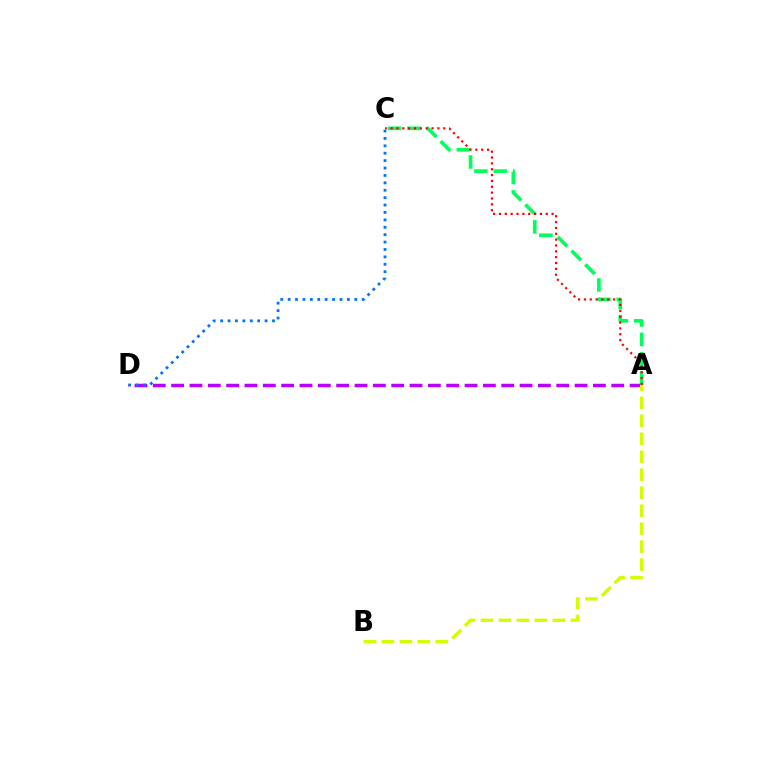{('A', 'D'): [{'color': '#b900ff', 'line_style': 'dashed', 'thickness': 2.49}], ('A', 'C'): [{'color': '#00ff5c', 'line_style': 'dashed', 'thickness': 2.64}, {'color': '#ff0000', 'line_style': 'dotted', 'thickness': 1.59}], ('A', 'B'): [{'color': '#d1ff00', 'line_style': 'dashed', 'thickness': 2.44}], ('C', 'D'): [{'color': '#0074ff', 'line_style': 'dotted', 'thickness': 2.01}]}